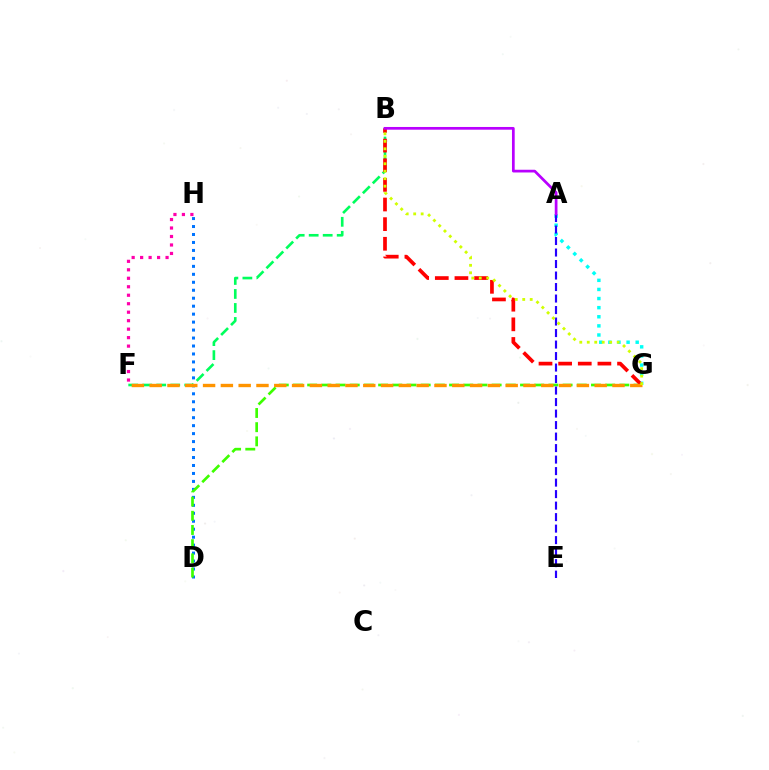{('B', 'F'): [{'color': '#00ff5c', 'line_style': 'dashed', 'thickness': 1.9}], ('D', 'H'): [{'color': '#0074ff', 'line_style': 'dotted', 'thickness': 2.16}], ('A', 'G'): [{'color': '#00fff6', 'line_style': 'dotted', 'thickness': 2.47}], ('D', 'G'): [{'color': '#3dff00', 'line_style': 'dashed', 'thickness': 1.93}], ('A', 'E'): [{'color': '#2500ff', 'line_style': 'dashed', 'thickness': 1.56}], ('B', 'G'): [{'color': '#ff0000', 'line_style': 'dashed', 'thickness': 2.67}, {'color': '#d1ff00', 'line_style': 'dotted', 'thickness': 2.03}], ('F', 'G'): [{'color': '#ff9400', 'line_style': 'dashed', 'thickness': 2.42}], ('A', 'B'): [{'color': '#b900ff', 'line_style': 'solid', 'thickness': 1.96}], ('F', 'H'): [{'color': '#ff00ac', 'line_style': 'dotted', 'thickness': 2.3}]}